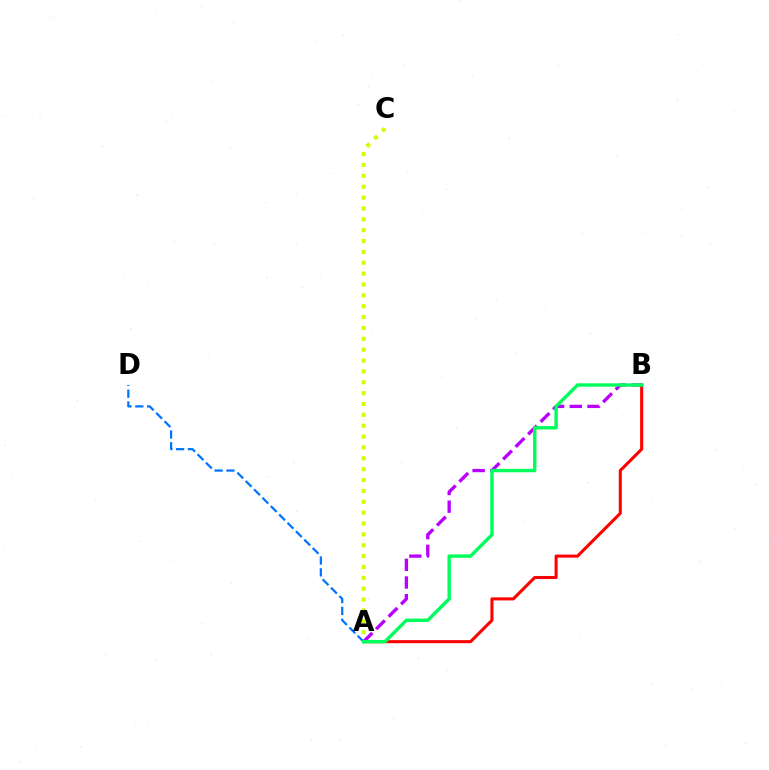{('A', 'D'): [{'color': '#0074ff', 'line_style': 'dashed', 'thickness': 1.61}], ('A', 'B'): [{'color': '#ff0000', 'line_style': 'solid', 'thickness': 2.2}, {'color': '#b900ff', 'line_style': 'dashed', 'thickness': 2.4}, {'color': '#00ff5c', 'line_style': 'solid', 'thickness': 2.45}], ('A', 'C'): [{'color': '#d1ff00', 'line_style': 'dotted', 'thickness': 2.95}]}